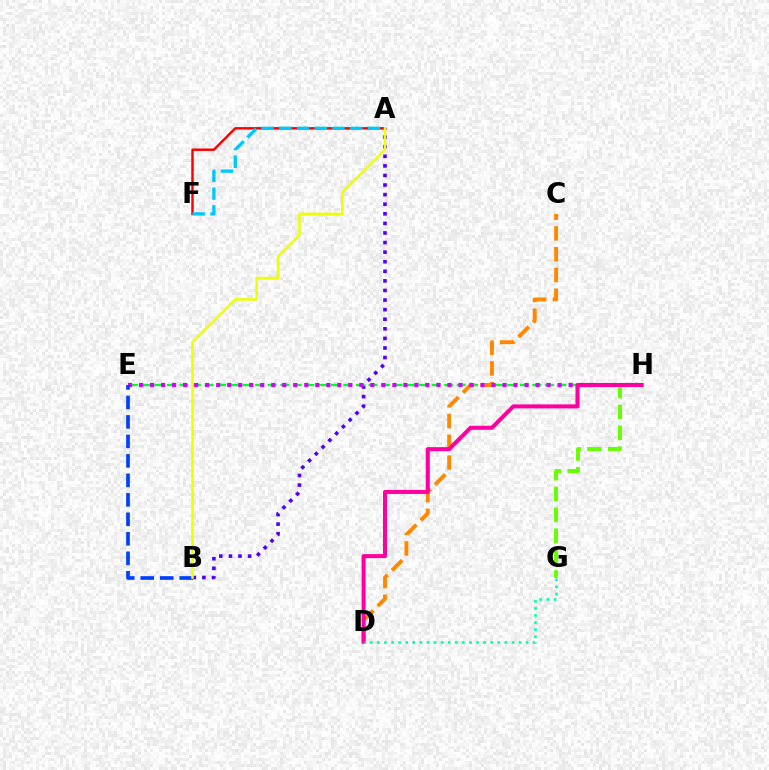{('A', 'B'): [{'color': '#4f00ff', 'line_style': 'dotted', 'thickness': 2.6}, {'color': '#eeff00', 'line_style': 'solid', 'thickness': 1.8}], ('E', 'H'): [{'color': '#00ff27', 'line_style': 'dashed', 'thickness': 1.71}, {'color': '#d600ff', 'line_style': 'dotted', 'thickness': 2.99}], ('G', 'H'): [{'color': '#66ff00', 'line_style': 'dashed', 'thickness': 2.83}], ('A', 'F'): [{'color': '#ff0000', 'line_style': 'solid', 'thickness': 1.77}, {'color': '#00c7ff', 'line_style': 'dashed', 'thickness': 2.41}], ('C', 'D'): [{'color': '#ff8800', 'line_style': 'dashed', 'thickness': 2.82}], ('B', 'E'): [{'color': '#003fff', 'line_style': 'dashed', 'thickness': 2.65}], ('D', 'H'): [{'color': '#ff00a0', 'line_style': 'solid', 'thickness': 2.91}], ('D', 'G'): [{'color': '#00ffaf', 'line_style': 'dotted', 'thickness': 1.92}]}